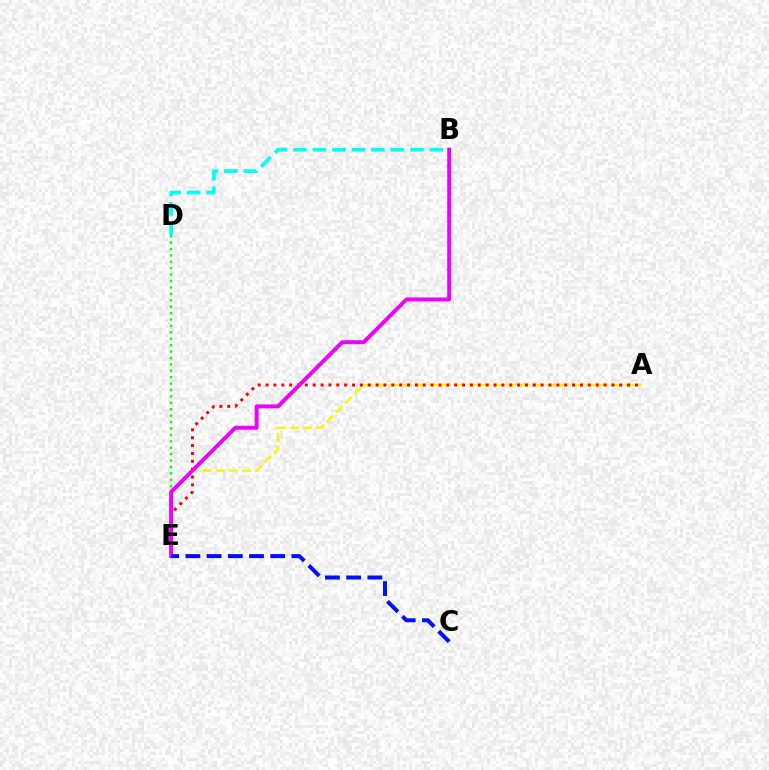{('A', 'E'): [{'color': '#fcf500', 'line_style': 'dashed', 'thickness': 1.77}, {'color': '#ff0000', 'line_style': 'dotted', 'thickness': 2.14}], ('D', 'E'): [{'color': '#08ff00', 'line_style': 'dotted', 'thickness': 1.74}], ('B', 'D'): [{'color': '#00fff6', 'line_style': 'dashed', 'thickness': 2.65}], ('B', 'E'): [{'color': '#ee00ff', 'line_style': 'solid', 'thickness': 2.83}], ('C', 'E'): [{'color': '#0010ff', 'line_style': 'dashed', 'thickness': 2.88}]}